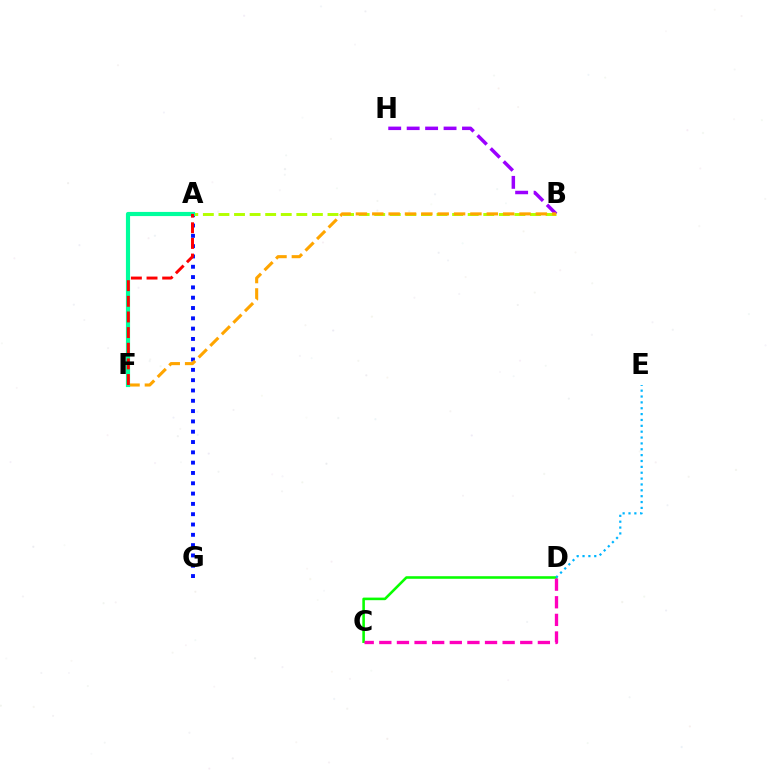{('A', 'B'): [{'color': '#b3ff00', 'line_style': 'dashed', 'thickness': 2.12}], ('A', 'G'): [{'color': '#0010ff', 'line_style': 'dotted', 'thickness': 2.8}], ('B', 'H'): [{'color': '#9b00ff', 'line_style': 'dashed', 'thickness': 2.51}], ('B', 'F'): [{'color': '#ffa500', 'line_style': 'dashed', 'thickness': 2.22}], ('A', 'F'): [{'color': '#00ff9d', 'line_style': 'solid', 'thickness': 2.99}, {'color': '#ff0000', 'line_style': 'dashed', 'thickness': 2.13}], ('C', 'D'): [{'color': '#08ff00', 'line_style': 'solid', 'thickness': 1.86}, {'color': '#ff00bd', 'line_style': 'dashed', 'thickness': 2.39}], ('D', 'E'): [{'color': '#00b5ff', 'line_style': 'dotted', 'thickness': 1.59}]}